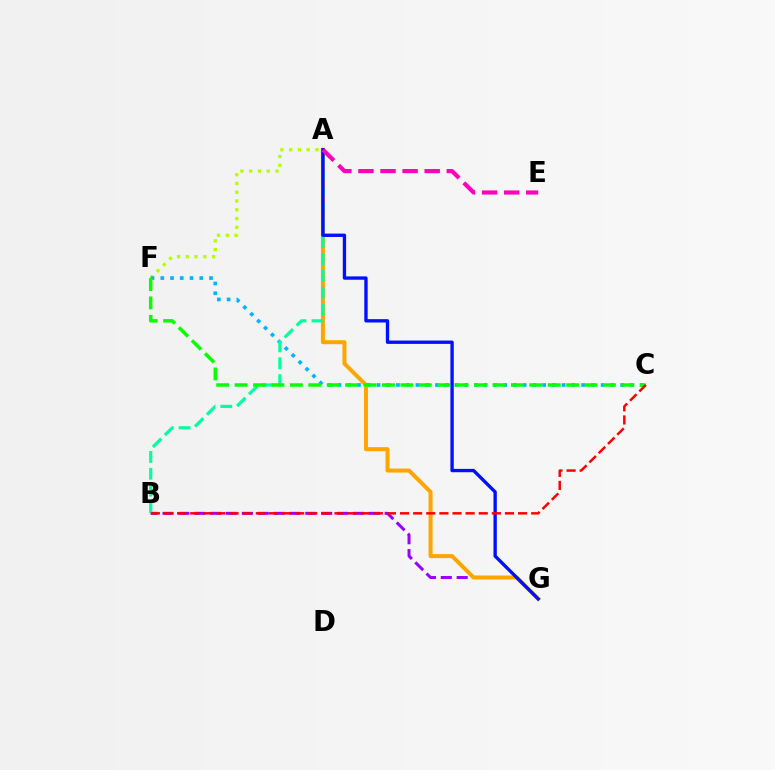{('A', 'F'): [{'color': '#b3ff00', 'line_style': 'dotted', 'thickness': 2.38}], ('B', 'G'): [{'color': '#9b00ff', 'line_style': 'dashed', 'thickness': 2.15}], ('C', 'F'): [{'color': '#00b5ff', 'line_style': 'dotted', 'thickness': 2.65}, {'color': '#08ff00', 'line_style': 'dashed', 'thickness': 2.5}], ('A', 'G'): [{'color': '#ffa500', 'line_style': 'solid', 'thickness': 2.89}, {'color': '#0010ff', 'line_style': 'solid', 'thickness': 2.41}], ('A', 'B'): [{'color': '#00ff9d', 'line_style': 'dashed', 'thickness': 2.29}], ('A', 'E'): [{'color': '#ff00bd', 'line_style': 'dashed', 'thickness': 3.0}], ('B', 'C'): [{'color': '#ff0000', 'line_style': 'dashed', 'thickness': 1.78}]}